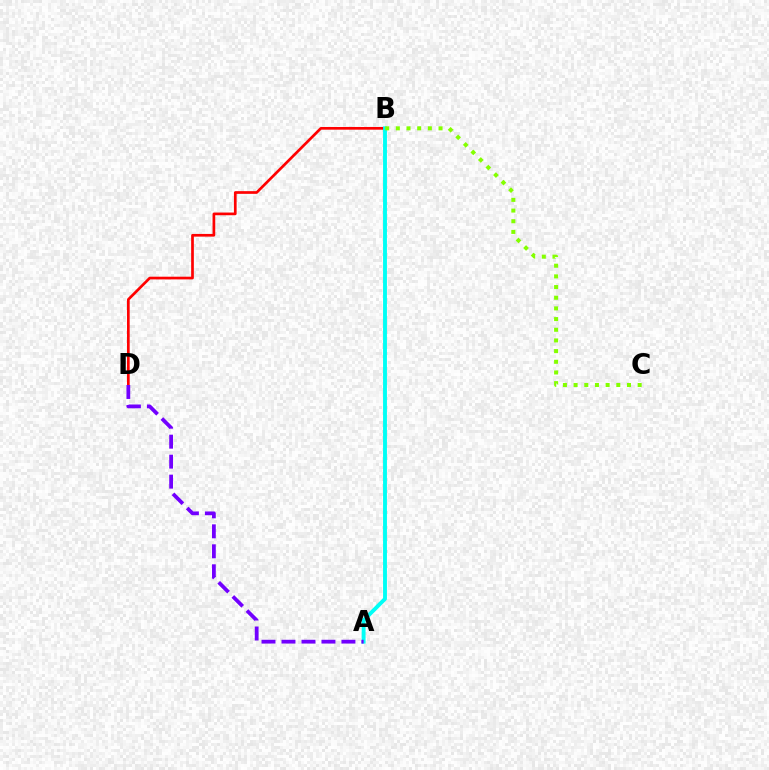{('B', 'D'): [{'color': '#ff0000', 'line_style': 'solid', 'thickness': 1.94}], ('A', 'B'): [{'color': '#00fff6', 'line_style': 'solid', 'thickness': 2.79}], ('A', 'D'): [{'color': '#7200ff', 'line_style': 'dashed', 'thickness': 2.71}], ('B', 'C'): [{'color': '#84ff00', 'line_style': 'dotted', 'thickness': 2.9}]}